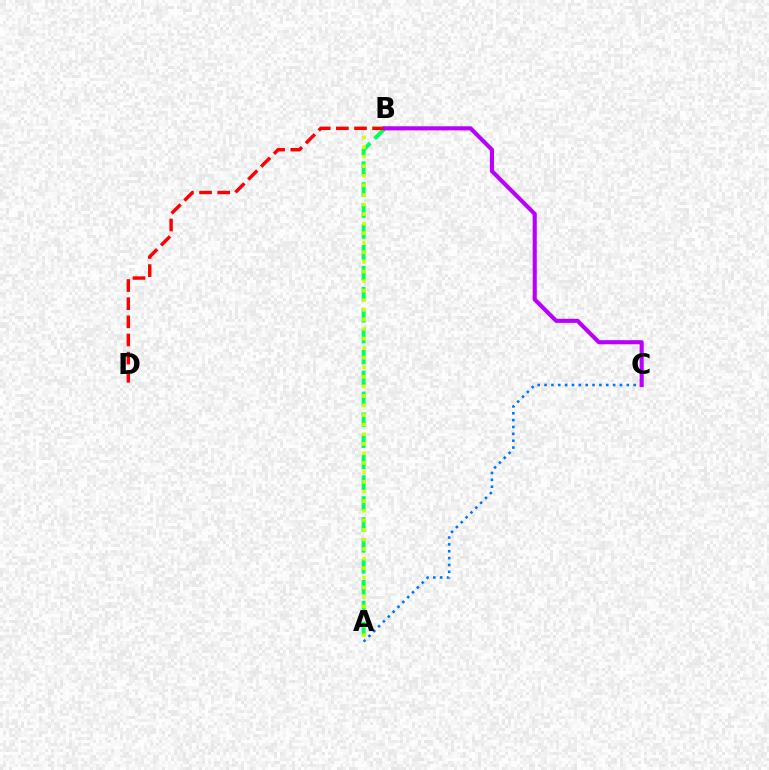{('A', 'B'): [{'color': '#00ff5c', 'line_style': 'dashed', 'thickness': 2.84}, {'color': '#d1ff00', 'line_style': 'dotted', 'thickness': 2.6}], ('A', 'C'): [{'color': '#0074ff', 'line_style': 'dotted', 'thickness': 1.86}], ('B', 'D'): [{'color': '#ff0000', 'line_style': 'dashed', 'thickness': 2.47}], ('B', 'C'): [{'color': '#b900ff', 'line_style': 'solid', 'thickness': 2.95}]}